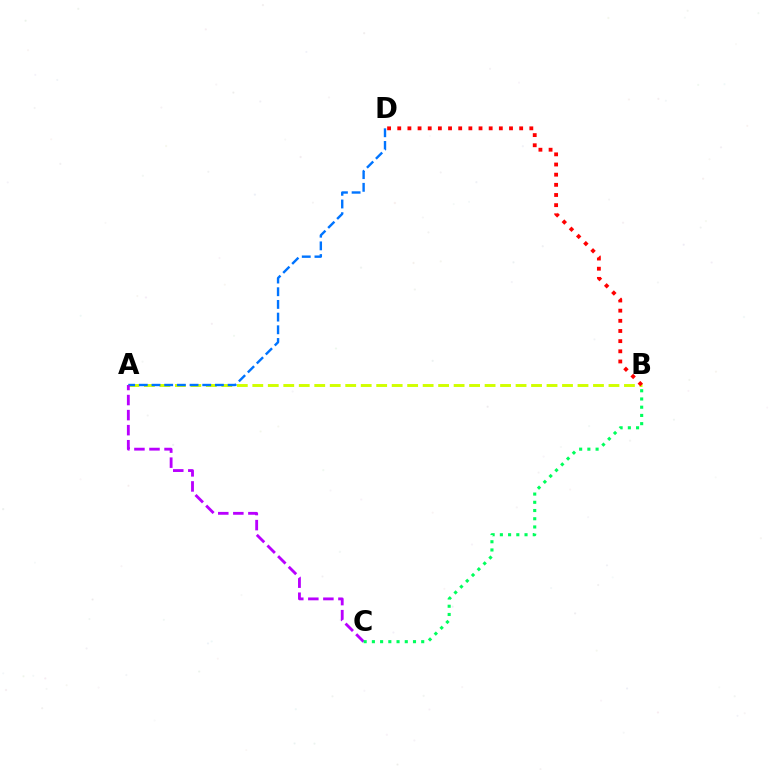{('A', 'B'): [{'color': '#d1ff00', 'line_style': 'dashed', 'thickness': 2.1}], ('A', 'D'): [{'color': '#0074ff', 'line_style': 'dashed', 'thickness': 1.72}], ('A', 'C'): [{'color': '#b900ff', 'line_style': 'dashed', 'thickness': 2.05}], ('B', 'C'): [{'color': '#00ff5c', 'line_style': 'dotted', 'thickness': 2.23}], ('B', 'D'): [{'color': '#ff0000', 'line_style': 'dotted', 'thickness': 2.76}]}